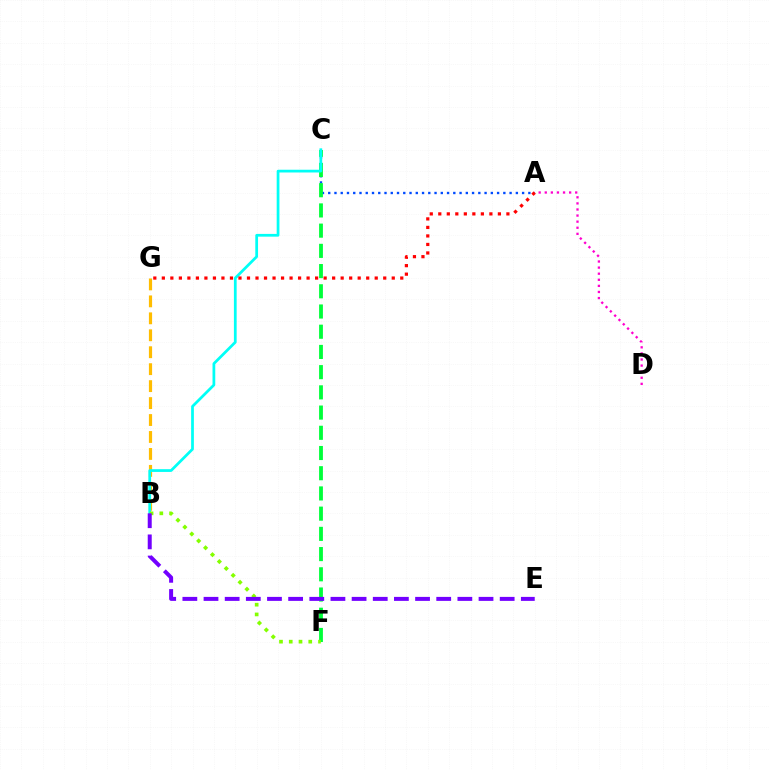{('B', 'G'): [{'color': '#ffbd00', 'line_style': 'dashed', 'thickness': 2.3}], ('A', 'C'): [{'color': '#004bff', 'line_style': 'dotted', 'thickness': 1.7}], ('C', 'F'): [{'color': '#00ff39', 'line_style': 'dashed', 'thickness': 2.75}], ('B', 'C'): [{'color': '#00fff6', 'line_style': 'solid', 'thickness': 1.98}], ('B', 'F'): [{'color': '#84ff00', 'line_style': 'dotted', 'thickness': 2.65}], ('A', 'G'): [{'color': '#ff0000', 'line_style': 'dotted', 'thickness': 2.31}], ('B', 'E'): [{'color': '#7200ff', 'line_style': 'dashed', 'thickness': 2.87}], ('A', 'D'): [{'color': '#ff00cf', 'line_style': 'dotted', 'thickness': 1.65}]}